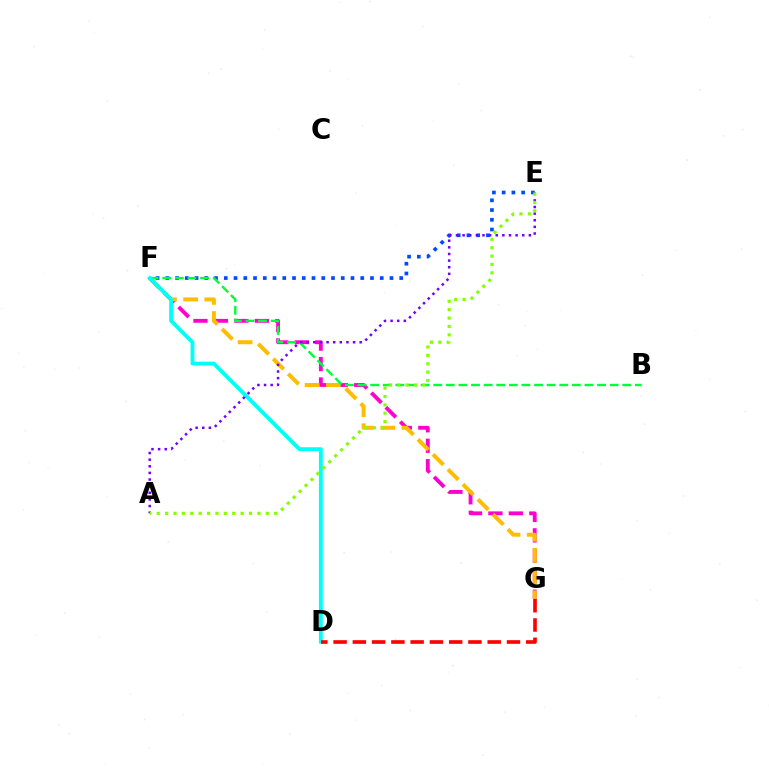{('F', 'G'): [{'color': '#ff00cf', 'line_style': 'dashed', 'thickness': 2.78}, {'color': '#ffbd00', 'line_style': 'dashed', 'thickness': 2.88}], ('E', 'F'): [{'color': '#004bff', 'line_style': 'dotted', 'thickness': 2.65}], ('B', 'F'): [{'color': '#00ff39', 'line_style': 'dashed', 'thickness': 1.71}], ('D', 'F'): [{'color': '#00fff6', 'line_style': 'solid', 'thickness': 2.78}], ('A', 'E'): [{'color': '#7200ff', 'line_style': 'dotted', 'thickness': 1.8}, {'color': '#84ff00', 'line_style': 'dotted', 'thickness': 2.28}], ('D', 'G'): [{'color': '#ff0000', 'line_style': 'dashed', 'thickness': 2.62}]}